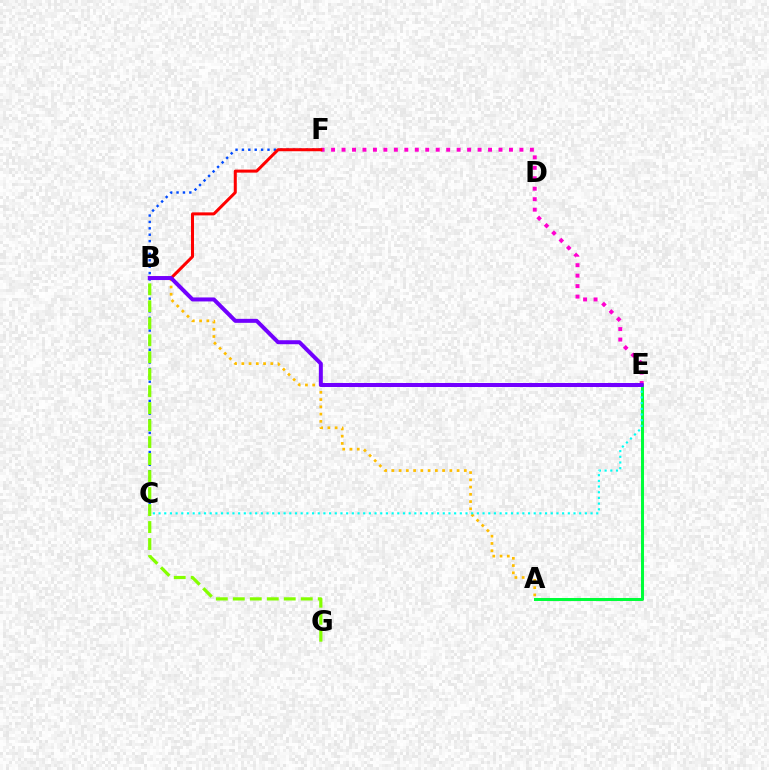{('C', 'F'): [{'color': '#004bff', 'line_style': 'dotted', 'thickness': 1.74}], ('A', 'E'): [{'color': '#00ff39', 'line_style': 'solid', 'thickness': 2.17}], ('E', 'F'): [{'color': '#ff00cf', 'line_style': 'dotted', 'thickness': 2.84}], ('B', 'F'): [{'color': '#ff0000', 'line_style': 'solid', 'thickness': 2.18}], ('A', 'B'): [{'color': '#ffbd00', 'line_style': 'dotted', 'thickness': 1.97}], ('B', 'G'): [{'color': '#84ff00', 'line_style': 'dashed', 'thickness': 2.31}], ('C', 'E'): [{'color': '#00fff6', 'line_style': 'dotted', 'thickness': 1.54}], ('B', 'E'): [{'color': '#7200ff', 'line_style': 'solid', 'thickness': 2.87}]}